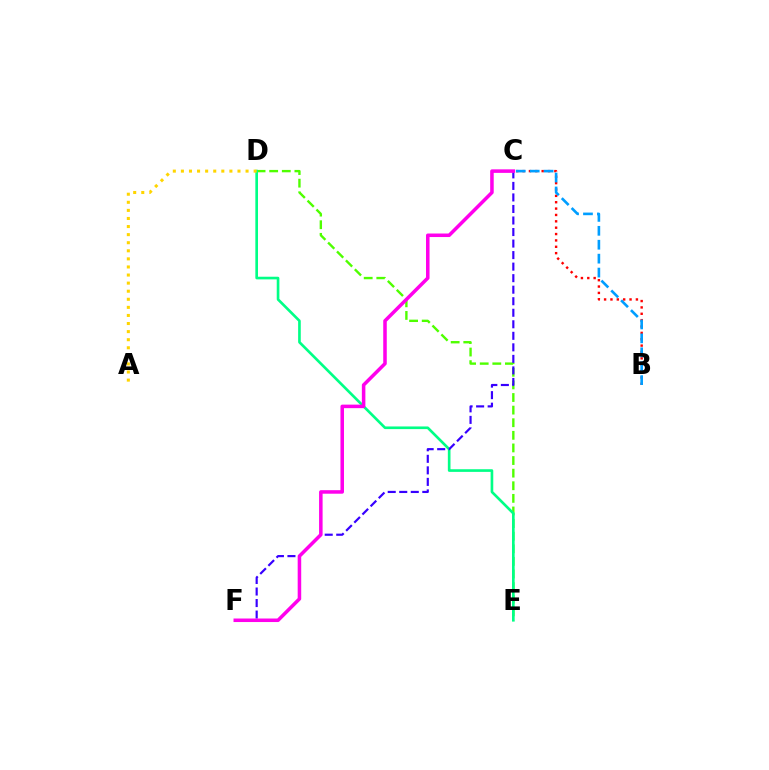{('D', 'E'): [{'color': '#4fff00', 'line_style': 'dashed', 'thickness': 1.71}, {'color': '#00ff86', 'line_style': 'solid', 'thickness': 1.91}], ('B', 'C'): [{'color': '#ff0000', 'line_style': 'dotted', 'thickness': 1.73}, {'color': '#009eff', 'line_style': 'dashed', 'thickness': 1.89}], ('C', 'F'): [{'color': '#3700ff', 'line_style': 'dashed', 'thickness': 1.57}, {'color': '#ff00ed', 'line_style': 'solid', 'thickness': 2.54}], ('A', 'D'): [{'color': '#ffd500', 'line_style': 'dotted', 'thickness': 2.2}]}